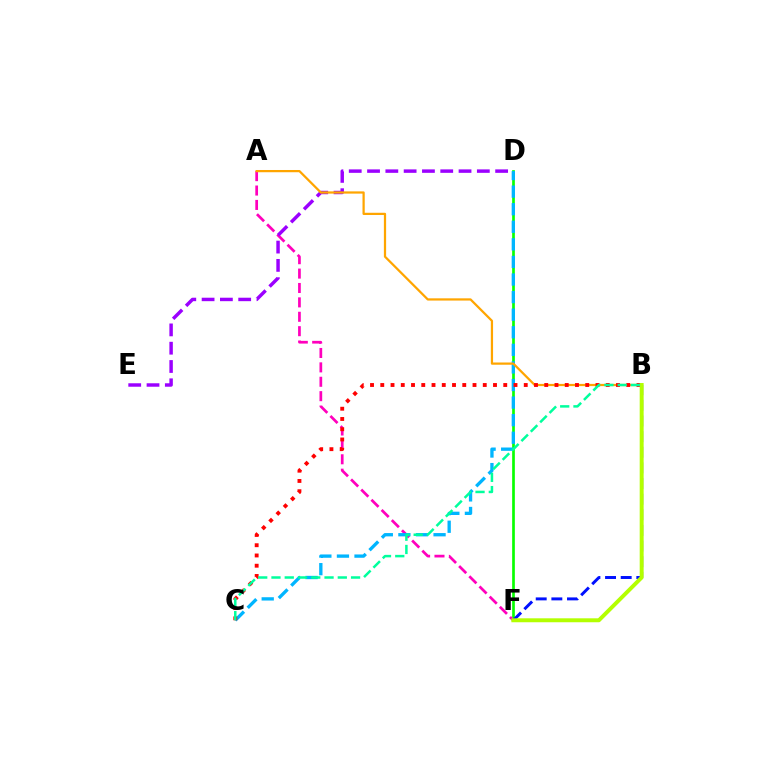{('D', 'F'): [{'color': '#08ff00', 'line_style': 'solid', 'thickness': 1.93}], ('A', 'F'): [{'color': '#ff00bd', 'line_style': 'dashed', 'thickness': 1.96}], ('C', 'D'): [{'color': '#00b5ff', 'line_style': 'dashed', 'thickness': 2.39}], ('D', 'E'): [{'color': '#9b00ff', 'line_style': 'dashed', 'thickness': 2.49}], ('A', 'B'): [{'color': '#ffa500', 'line_style': 'solid', 'thickness': 1.61}], ('B', 'F'): [{'color': '#0010ff', 'line_style': 'dashed', 'thickness': 2.12}, {'color': '#b3ff00', 'line_style': 'solid', 'thickness': 2.84}], ('B', 'C'): [{'color': '#ff0000', 'line_style': 'dotted', 'thickness': 2.78}, {'color': '#00ff9d', 'line_style': 'dashed', 'thickness': 1.8}]}